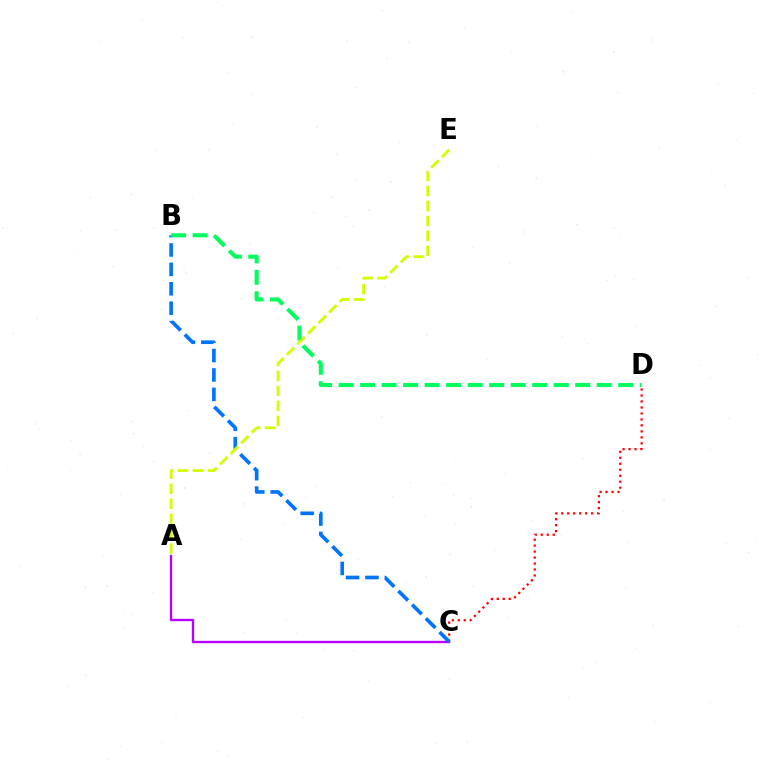{('A', 'C'): [{'color': '#b900ff', 'line_style': 'solid', 'thickness': 1.69}], ('C', 'D'): [{'color': '#ff0000', 'line_style': 'dotted', 'thickness': 1.62}], ('B', 'C'): [{'color': '#0074ff', 'line_style': 'dashed', 'thickness': 2.64}], ('B', 'D'): [{'color': '#00ff5c', 'line_style': 'dashed', 'thickness': 2.92}], ('A', 'E'): [{'color': '#d1ff00', 'line_style': 'dashed', 'thickness': 2.03}]}